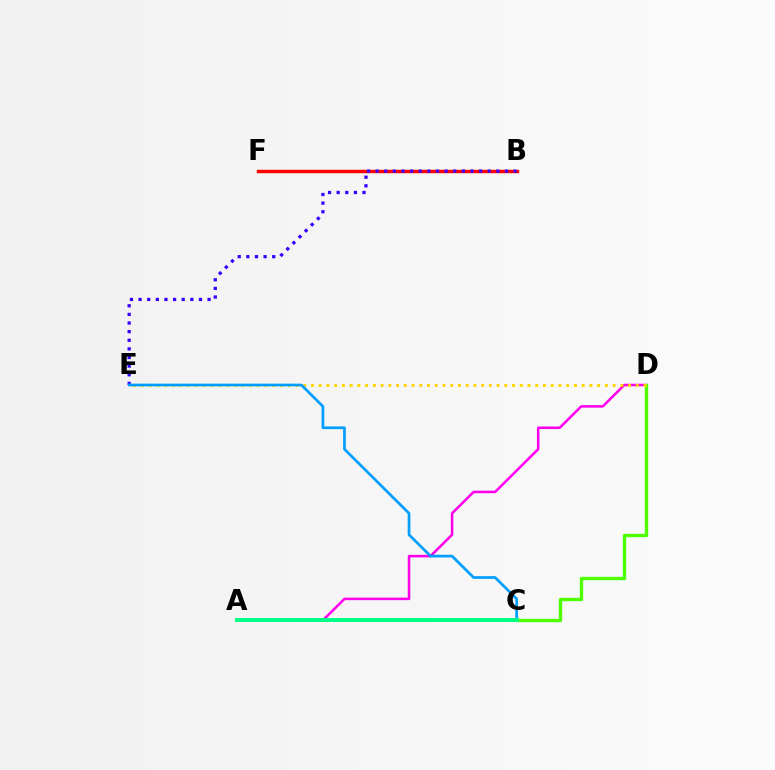{('A', 'D'): [{'color': '#ff00ed', 'line_style': 'solid', 'thickness': 1.82}], ('B', 'F'): [{'color': '#ff0000', 'line_style': 'solid', 'thickness': 2.47}], ('C', 'D'): [{'color': '#4fff00', 'line_style': 'solid', 'thickness': 2.42}], ('D', 'E'): [{'color': '#ffd500', 'line_style': 'dotted', 'thickness': 2.1}], ('B', 'E'): [{'color': '#3700ff', 'line_style': 'dotted', 'thickness': 2.34}], ('C', 'E'): [{'color': '#009eff', 'line_style': 'solid', 'thickness': 1.94}], ('A', 'C'): [{'color': '#00ff86', 'line_style': 'solid', 'thickness': 2.84}]}